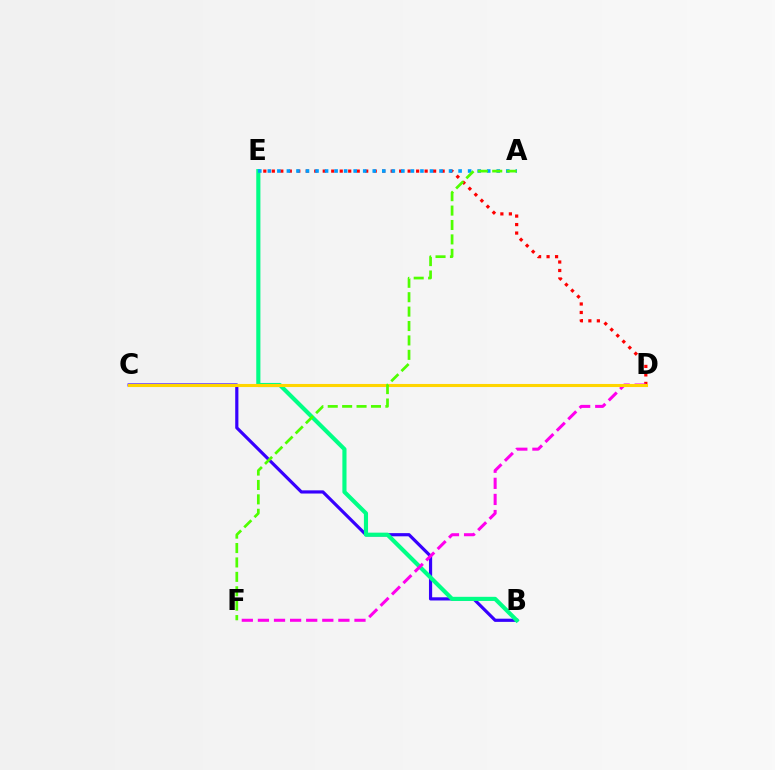{('D', 'E'): [{'color': '#ff0000', 'line_style': 'dotted', 'thickness': 2.31}], ('B', 'C'): [{'color': '#3700ff', 'line_style': 'solid', 'thickness': 2.29}], ('B', 'E'): [{'color': '#00ff86', 'line_style': 'solid', 'thickness': 2.98}], ('D', 'F'): [{'color': '#ff00ed', 'line_style': 'dashed', 'thickness': 2.19}], ('C', 'D'): [{'color': '#ffd500', 'line_style': 'solid', 'thickness': 2.21}], ('A', 'E'): [{'color': '#009eff', 'line_style': 'dotted', 'thickness': 2.59}], ('A', 'F'): [{'color': '#4fff00', 'line_style': 'dashed', 'thickness': 1.96}]}